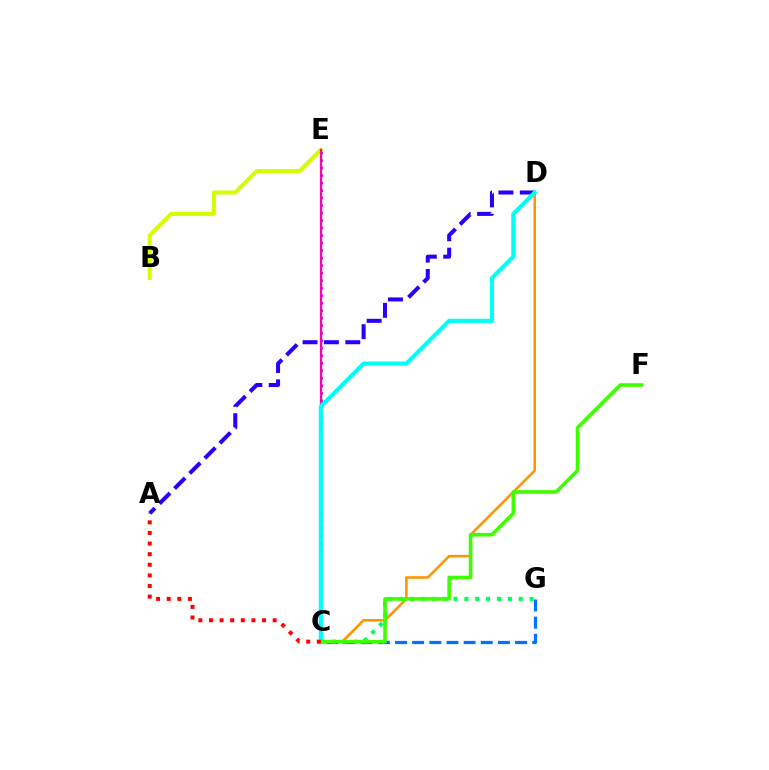{('C', 'E'): [{'color': '#b900ff', 'line_style': 'dotted', 'thickness': 2.04}, {'color': '#ff00ac', 'line_style': 'solid', 'thickness': 1.62}], ('C', 'G'): [{'color': '#0074ff', 'line_style': 'dashed', 'thickness': 2.33}, {'color': '#00ff5c', 'line_style': 'dotted', 'thickness': 2.95}], ('B', 'E'): [{'color': '#d1ff00', 'line_style': 'solid', 'thickness': 2.88}], ('A', 'D'): [{'color': '#2500ff', 'line_style': 'dashed', 'thickness': 2.9}], ('C', 'D'): [{'color': '#ff9400', 'line_style': 'solid', 'thickness': 1.86}, {'color': '#00fff6', 'line_style': 'solid', 'thickness': 3.0}], ('C', 'F'): [{'color': '#3dff00', 'line_style': 'solid', 'thickness': 2.6}], ('A', 'C'): [{'color': '#ff0000', 'line_style': 'dotted', 'thickness': 2.88}]}